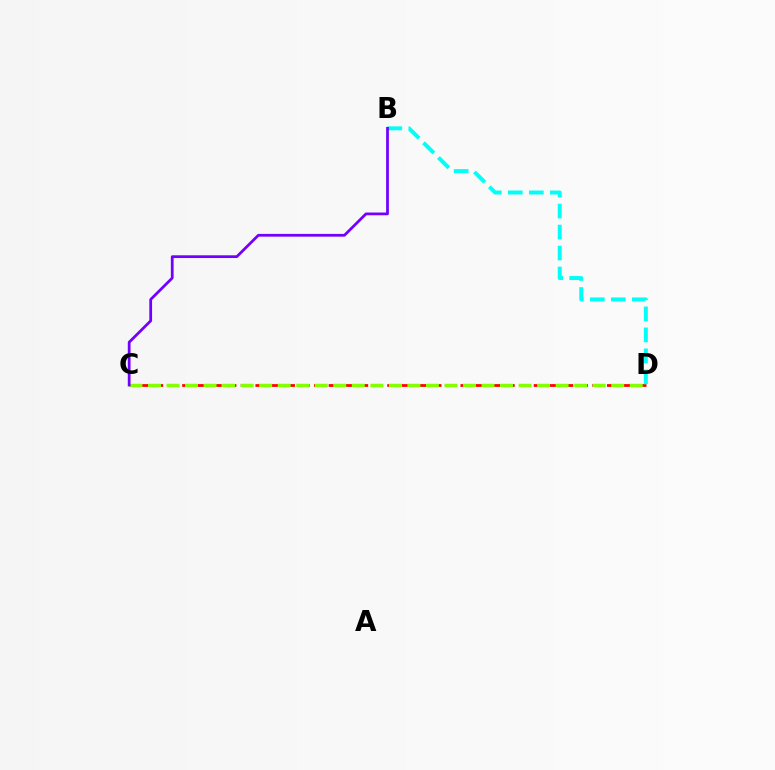{('C', 'D'): [{'color': '#ff0000', 'line_style': 'dashed', 'thickness': 1.99}, {'color': '#84ff00', 'line_style': 'dashed', 'thickness': 2.52}], ('B', 'D'): [{'color': '#00fff6', 'line_style': 'dashed', 'thickness': 2.85}], ('B', 'C'): [{'color': '#7200ff', 'line_style': 'solid', 'thickness': 1.98}]}